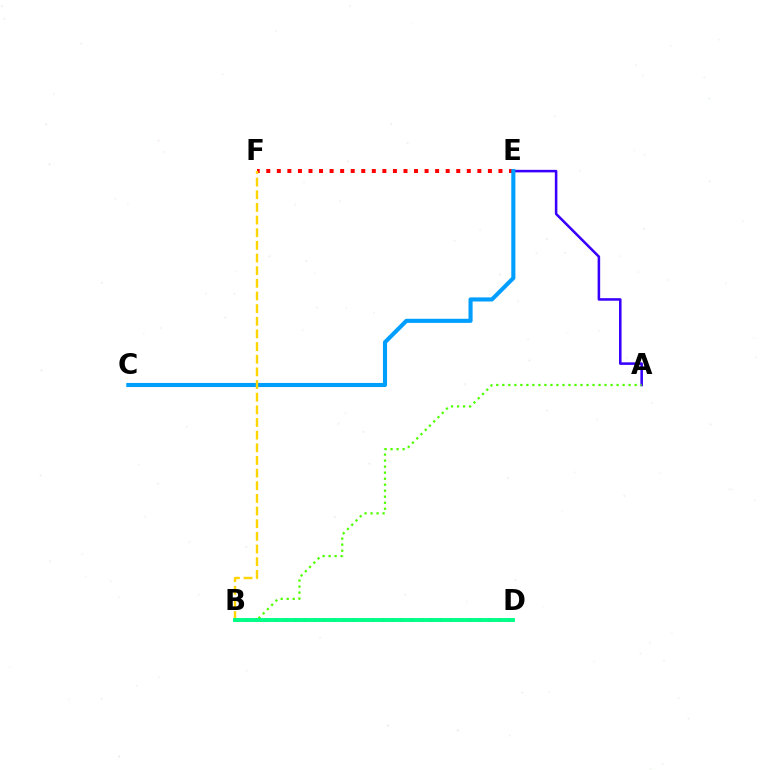{('A', 'E'): [{'color': '#3700ff', 'line_style': 'solid', 'thickness': 1.83}], ('E', 'F'): [{'color': '#ff0000', 'line_style': 'dotted', 'thickness': 2.87}], ('A', 'B'): [{'color': '#4fff00', 'line_style': 'dotted', 'thickness': 1.63}], ('C', 'E'): [{'color': '#009eff', 'line_style': 'solid', 'thickness': 2.95}], ('B', 'D'): [{'color': '#ff00ed', 'line_style': 'dotted', 'thickness': 2.64}, {'color': '#00ff86', 'line_style': 'solid', 'thickness': 2.81}], ('B', 'F'): [{'color': '#ffd500', 'line_style': 'dashed', 'thickness': 1.72}]}